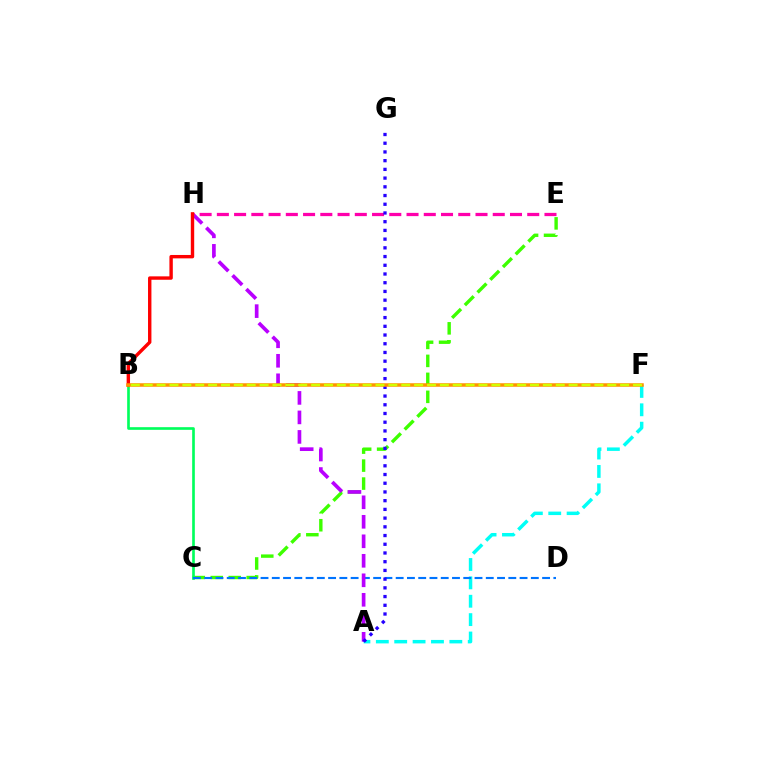{('C', 'E'): [{'color': '#3dff00', 'line_style': 'dashed', 'thickness': 2.44}], ('A', 'F'): [{'color': '#00fff6', 'line_style': 'dashed', 'thickness': 2.5}], ('B', 'C'): [{'color': '#00ff5c', 'line_style': 'solid', 'thickness': 1.92}], ('C', 'D'): [{'color': '#0074ff', 'line_style': 'dashed', 'thickness': 1.53}], ('A', 'H'): [{'color': '#b900ff', 'line_style': 'dashed', 'thickness': 2.65}], ('E', 'H'): [{'color': '#ff00ac', 'line_style': 'dashed', 'thickness': 2.34}], ('A', 'G'): [{'color': '#2500ff', 'line_style': 'dotted', 'thickness': 2.37}], ('B', 'H'): [{'color': '#ff0000', 'line_style': 'solid', 'thickness': 2.45}], ('B', 'F'): [{'color': '#ff9400', 'line_style': 'solid', 'thickness': 2.53}, {'color': '#d1ff00', 'line_style': 'dashed', 'thickness': 1.75}]}